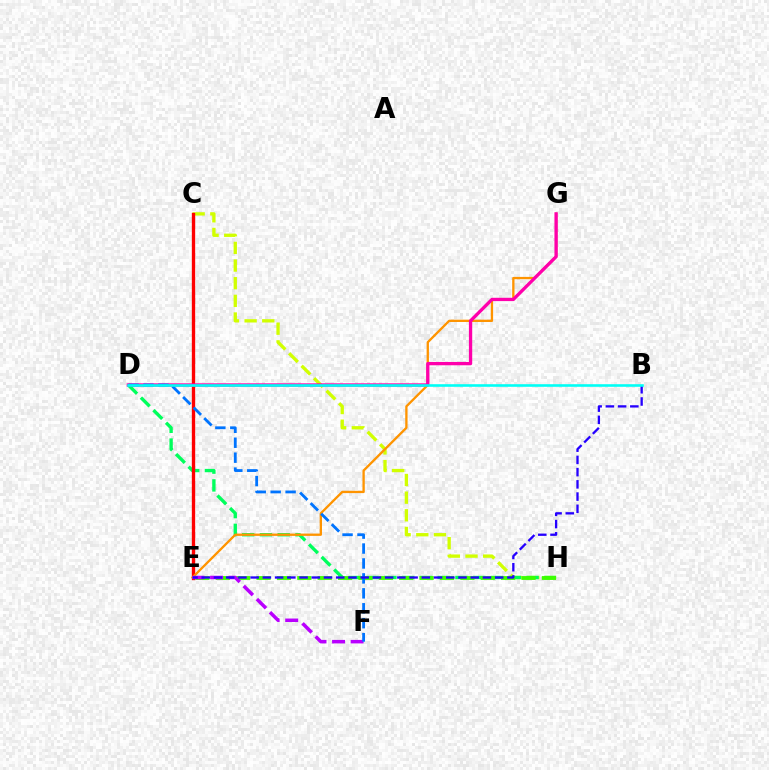{('C', 'H'): [{'color': '#d1ff00', 'line_style': 'dashed', 'thickness': 2.4}], ('D', 'H'): [{'color': '#00ff5c', 'line_style': 'dashed', 'thickness': 2.41}], ('C', 'E'): [{'color': '#ff0000', 'line_style': 'solid', 'thickness': 2.4}], ('E', 'H'): [{'color': '#3dff00', 'line_style': 'dashed', 'thickness': 2.77}], ('E', 'G'): [{'color': '#ff9400', 'line_style': 'solid', 'thickness': 1.67}], ('E', 'F'): [{'color': '#b900ff', 'line_style': 'dashed', 'thickness': 2.52}], ('D', 'G'): [{'color': '#ff00ac', 'line_style': 'solid', 'thickness': 2.38}], ('D', 'F'): [{'color': '#0074ff', 'line_style': 'dashed', 'thickness': 2.03}], ('B', 'E'): [{'color': '#2500ff', 'line_style': 'dashed', 'thickness': 1.66}], ('B', 'D'): [{'color': '#00fff6', 'line_style': 'solid', 'thickness': 1.87}]}